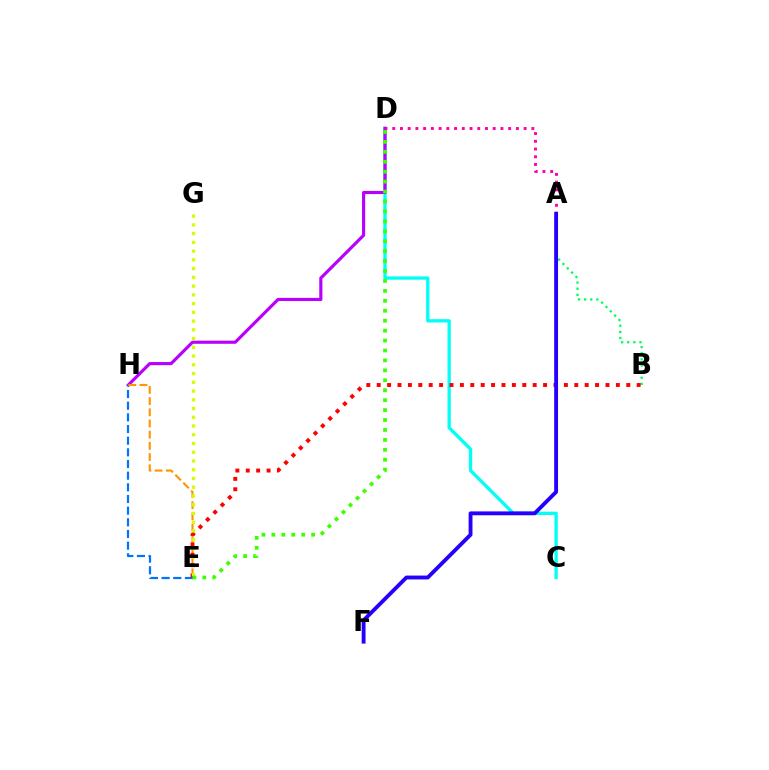{('C', 'D'): [{'color': '#00fff6', 'line_style': 'solid', 'thickness': 2.38}], ('A', 'B'): [{'color': '#00ff5c', 'line_style': 'dotted', 'thickness': 1.66}], ('D', 'H'): [{'color': '#b900ff', 'line_style': 'solid', 'thickness': 2.27}], ('A', 'D'): [{'color': '#ff00ac', 'line_style': 'dotted', 'thickness': 2.1}], ('E', 'H'): [{'color': '#0074ff', 'line_style': 'dashed', 'thickness': 1.58}, {'color': '#ff9400', 'line_style': 'dashed', 'thickness': 1.52}], ('B', 'E'): [{'color': '#ff0000', 'line_style': 'dotted', 'thickness': 2.83}], ('E', 'G'): [{'color': '#d1ff00', 'line_style': 'dotted', 'thickness': 2.38}], ('A', 'F'): [{'color': '#2500ff', 'line_style': 'solid', 'thickness': 2.78}], ('D', 'E'): [{'color': '#3dff00', 'line_style': 'dotted', 'thickness': 2.7}]}